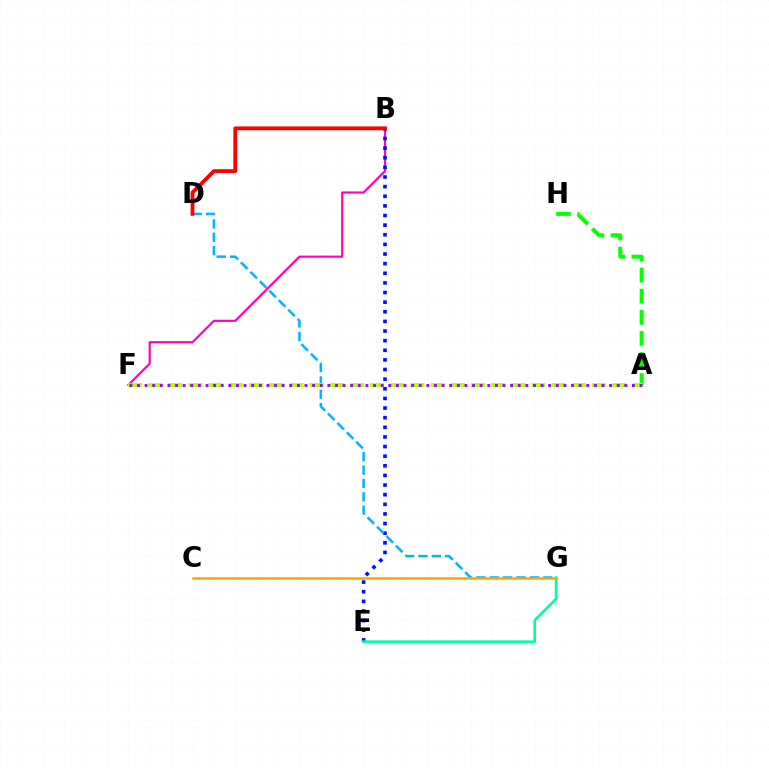{('B', 'F'): [{'color': '#ff00bd', 'line_style': 'solid', 'thickness': 1.56}], ('B', 'E'): [{'color': '#0010ff', 'line_style': 'dotted', 'thickness': 2.62}], ('A', 'H'): [{'color': '#08ff00', 'line_style': 'dashed', 'thickness': 2.87}], ('E', 'G'): [{'color': '#00ff9d', 'line_style': 'solid', 'thickness': 1.89}], ('D', 'G'): [{'color': '#00b5ff', 'line_style': 'dashed', 'thickness': 1.82}], ('C', 'G'): [{'color': '#ffa500', 'line_style': 'solid', 'thickness': 1.81}], ('A', 'F'): [{'color': '#b3ff00', 'line_style': 'dashed', 'thickness': 2.74}, {'color': '#9b00ff', 'line_style': 'dotted', 'thickness': 2.07}], ('B', 'D'): [{'color': '#ff0000', 'line_style': 'solid', 'thickness': 2.76}]}